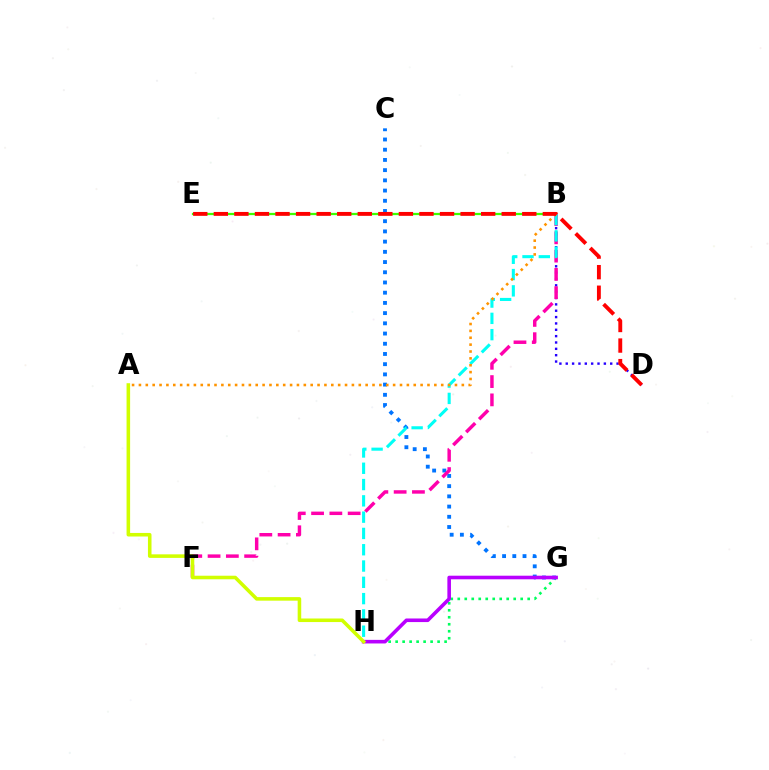{('B', 'D'): [{'color': '#2500ff', 'line_style': 'dotted', 'thickness': 1.73}], ('G', 'H'): [{'color': '#00ff5c', 'line_style': 'dotted', 'thickness': 1.9}, {'color': '#b900ff', 'line_style': 'solid', 'thickness': 2.59}], ('C', 'G'): [{'color': '#0074ff', 'line_style': 'dotted', 'thickness': 2.77}], ('B', 'E'): [{'color': '#3dff00', 'line_style': 'solid', 'thickness': 1.63}], ('B', 'F'): [{'color': '#ff00ac', 'line_style': 'dashed', 'thickness': 2.48}], ('B', 'H'): [{'color': '#00fff6', 'line_style': 'dashed', 'thickness': 2.21}], ('A', 'B'): [{'color': '#ff9400', 'line_style': 'dotted', 'thickness': 1.87}], ('A', 'H'): [{'color': '#d1ff00', 'line_style': 'solid', 'thickness': 2.56}], ('D', 'E'): [{'color': '#ff0000', 'line_style': 'dashed', 'thickness': 2.79}]}